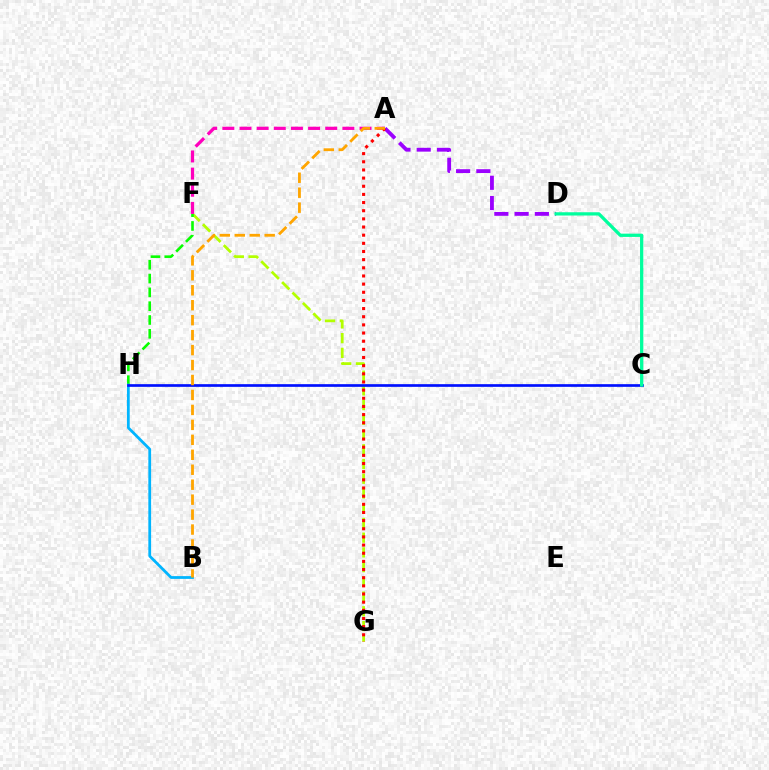{('F', 'G'): [{'color': '#b3ff00', 'line_style': 'dashed', 'thickness': 2.0}], ('F', 'H'): [{'color': '#08ff00', 'line_style': 'dashed', 'thickness': 1.88}], ('A', 'D'): [{'color': '#9b00ff', 'line_style': 'dashed', 'thickness': 2.75}], ('B', 'H'): [{'color': '#00b5ff', 'line_style': 'solid', 'thickness': 1.99}], ('A', 'F'): [{'color': '#ff00bd', 'line_style': 'dashed', 'thickness': 2.33}], ('C', 'H'): [{'color': '#0010ff', 'line_style': 'solid', 'thickness': 1.93}], ('C', 'D'): [{'color': '#00ff9d', 'line_style': 'solid', 'thickness': 2.35}], ('A', 'G'): [{'color': '#ff0000', 'line_style': 'dotted', 'thickness': 2.22}], ('A', 'B'): [{'color': '#ffa500', 'line_style': 'dashed', 'thickness': 2.03}]}